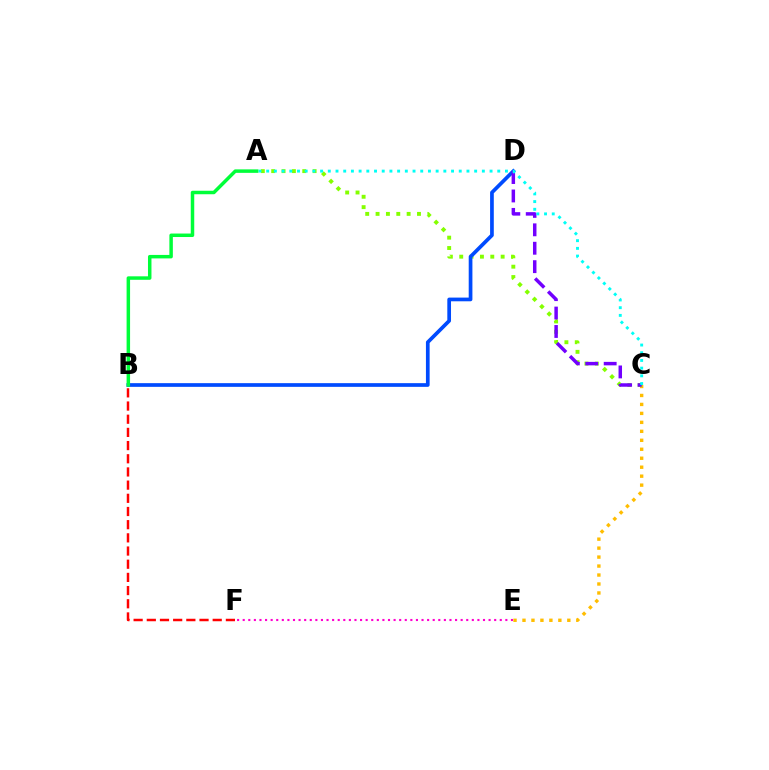{('C', 'E'): [{'color': '#ffbd00', 'line_style': 'dotted', 'thickness': 2.44}], ('A', 'C'): [{'color': '#84ff00', 'line_style': 'dotted', 'thickness': 2.81}, {'color': '#00fff6', 'line_style': 'dotted', 'thickness': 2.09}], ('B', 'D'): [{'color': '#004bff', 'line_style': 'solid', 'thickness': 2.66}], ('B', 'F'): [{'color': '#ff0000', 'line_style': 'dashed', 'thickness': 1.79}], ('C', 'D'): [{'color': '#7200ff', 'line_style': 'dashed', 'thickness': 2.5}], ('A', 'B'): [{'color': '#00ff39', 'line_style': 'solid', 'thickness': 2.51}], ('E', 'F'): [{'color': '#ff00cf', 'line_style': 'dotted', 'thickness': 1.52}]}